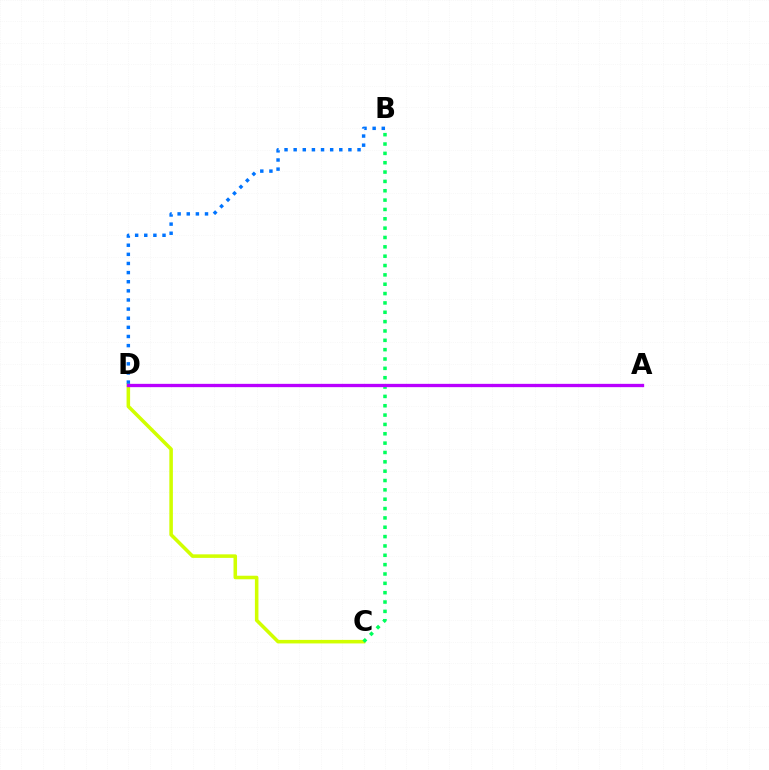{('C', 'D'): [{'color': '#d1ff00', 'line_style': 'solid', 'thickness': 2.55}], ('B', 'C'): [{'color': '#00ff5c', 'line_style': 'dotted', 'thickness': 2.54}], ('A', 'D'): [{'color': '#ff0000', 'line_style': 'dashed', 'thickness': 2.14}, {'color': '#b900ff', 'line_style': 'solid', 'thickness': 2.39}], ('B', 'D'): [{'color': '#0074ff', 'line_style': 'dotted', 'thickness': 2.48}]}